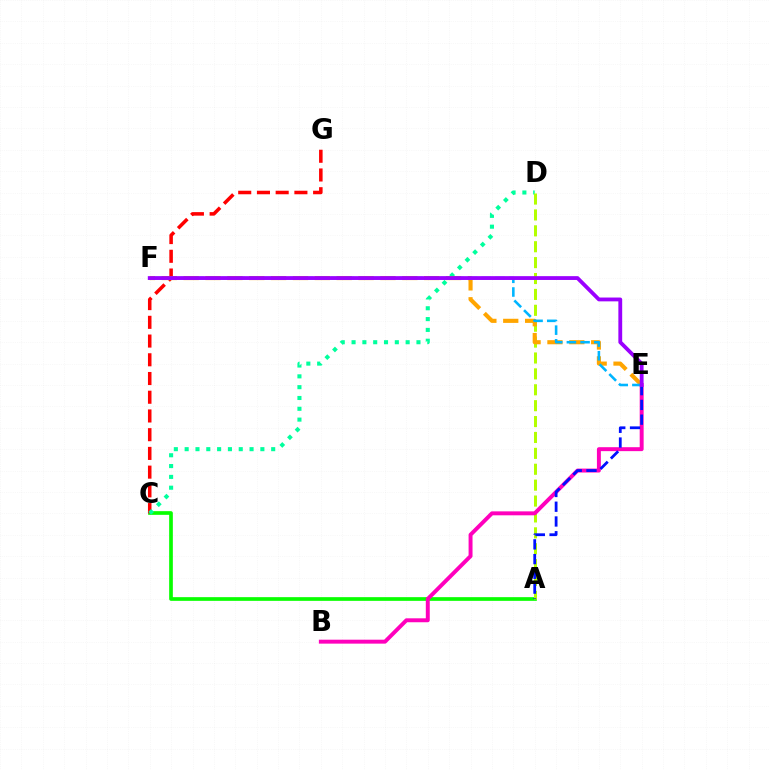{('A', 'C'): [{'color': '#08ff00', 'line_style': 'solid', 'thickness': 2.65}], ('C', 'G'): [{'color': '#ff0000', 'line_style': 'dashed', 'thickness': 2.54}], ('C', 'D'): [{'color': '#00ff9d', 'line_style': 'dotted', 'thickness': 2.94}], ('A', 'D'): [{'color': '#b3ff00', 'line_style': 'dashed', 'thickness': 2.16}], ('B', 'E'): [{'color': '#ff00bd', 'line_style': 'solid', 'thickness': 2.84}], ('E', 'F'): [{'color': '#ffa500', 'line_style': 'dashed', 'thickness': 2.97}, {'color': '#00b5ff', 'line_style': 'dashed', 'thickness': 1.86}, {'color': '#9b00ff', 'line_style': 'solid', 'thickness': 2.75}], ('A', 'E'): [{'color': '#0010ff', 'line_style': 'dashed', 'thickness': 2.0}]}